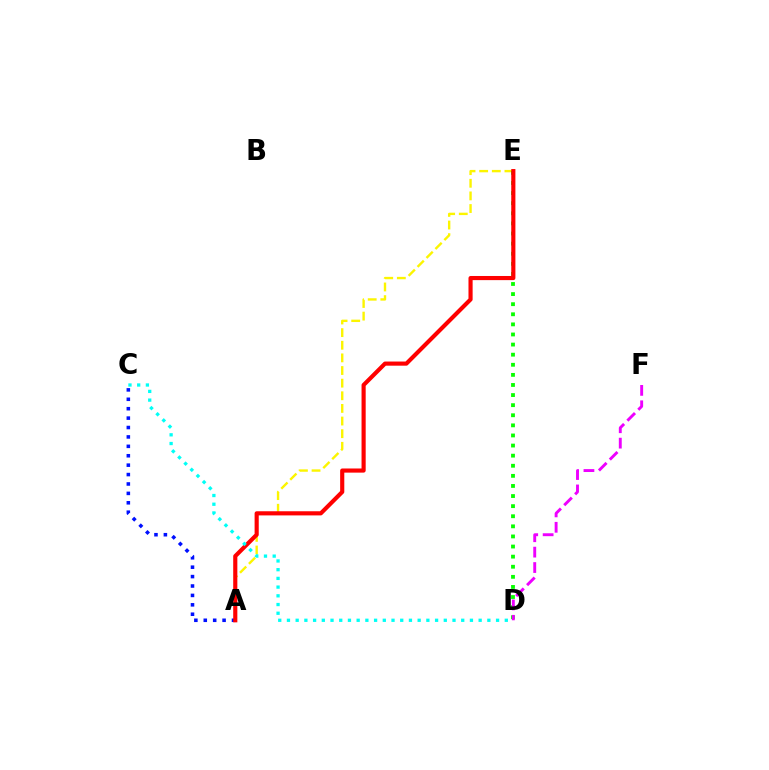{('A', 'C'): [{'color': '#0010ff', 'line_style': 'dotted', 'thickness': 2.56}], ('A', 'E'): [{'color': '#fcf500', 'line_style': 'dashed', 'thickness': 1.72}, {'color': '#ff0000', 'line_style': 'solid', 'thickness': 2.98}], ('D', 'E'): [{'color': '#08ff00', 'line_style': 'dotted', 'thickness': 2.74}], ('D', 'F'): [{'color': '#ee00ff', 'line_style': 'dashed', 'thickness': 2.09}], ('C', 'D'): [{'color': '#00fff6', 'line_style': 'dotted', 'thickness': 2.37}]}